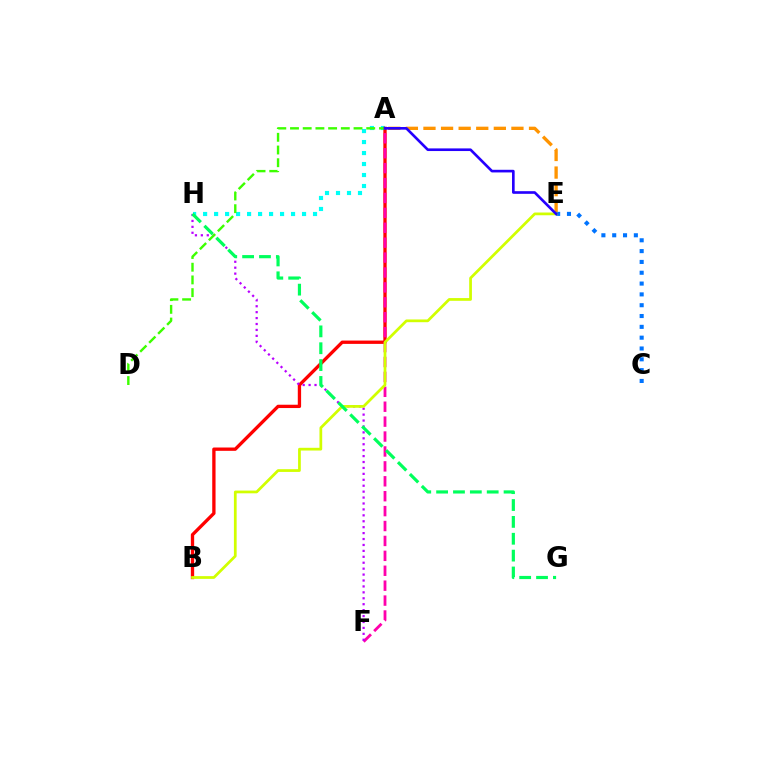{('A', 'H'): [{'color': '#00fff6', 'line_style': 'dotted', 'thickness': 2.99}], ('A', 'E'): [{'color': '#ff9400', 'line_style': 'dashed', 'thickness': 2.39}, {'color': '#2500ff', 'line_style': 'solid', 'thickness': 1.9}], ('A', 'B'): [{'color': '#ff0000', 'line_style': 'solid', 'thickness': 2.39}], ('C', 'E'): [{'color': '#0074ff', 'line_style': 'dotted', 'thickness': 2.94}], ('A', 'F'): [{'color': '#ff00ac', 'line_style': 'dashed', 'thickness': 2.03}], ('F', 'H'): [{'color': '#b900ff', 'line_style': 'dotted', 'thickness': 1.61}], ('B', 'E'): [{'color': '#d1ff00', 'line_style': 'solid', 'thickness': 1.97}], ('A', 'D'): [{'color': '#3dff00', 'line_style': 'dashed', 'thickness': 1.73}], ('G', 'H'): [{'color': '#00ff5c', 'line_style': 'dashed', 'thickness': 2.29}]}